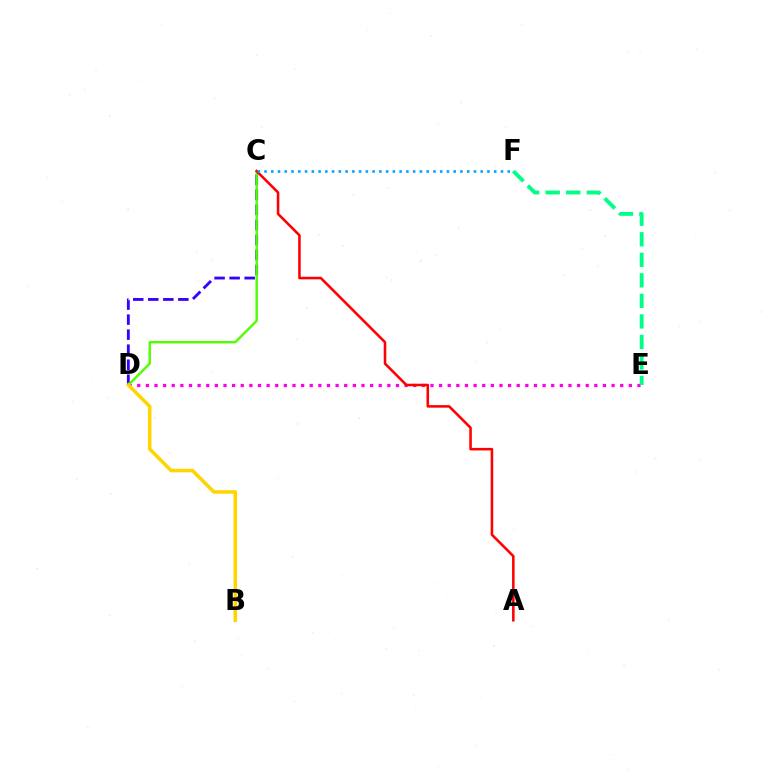{('C', 'D'): [{'color': '#3700ff', 'line_style': 'dashed', 'thickness': 2.04}, {'color': '#4fff00', 'line_style': 'solid', 'thickness': 1.73}], ('D', 'E'): [{'color': '#ff00ed', 'line_style': 'dotted', 'thickness': 2.34}], ('E', 'F'): [{'color': '#00ff86', 'line_style': 'dashed', 'thickness': 2.79}], ('A', 'C'): [{'color': '#ff0000', 'line_style': 'solid', 'thickness': 1.84}], ('C', 'F'): [{'color': '#009eff', 'line_style': 'dotted', 'thickness': 1.84}], ('B', 'D'): [{'color': '#ffd500', 'line_style': 'solid', 'thickness': 2.54}]}